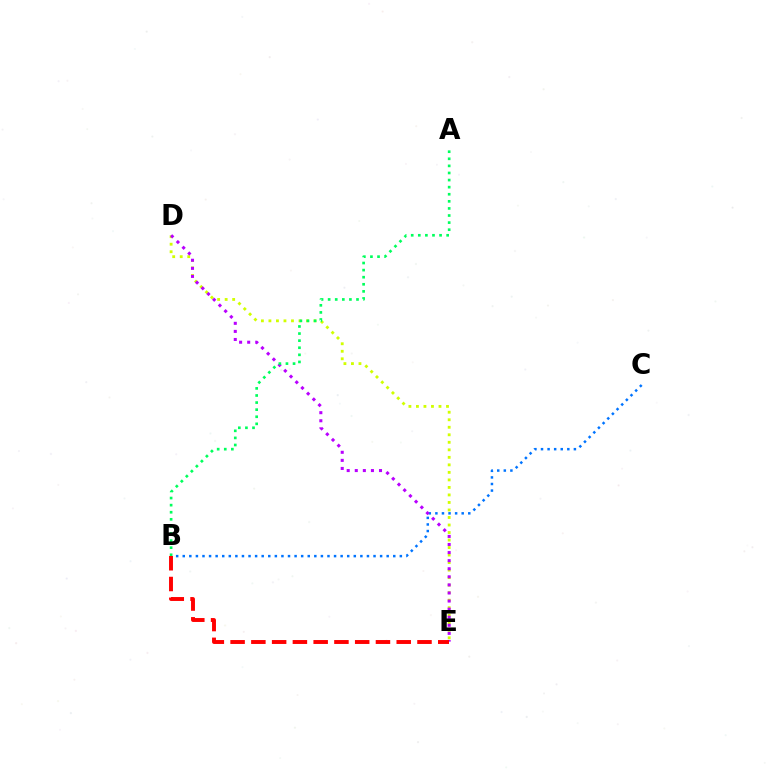{('D', 'E'): [{'color': '#d1ff00', 'line_style': 'dotted', 'thickness': 2.04}, {'color': '#b900ff', 'line_style': 'dotted', 'thickness': 2.19}], ('B', 'C'): [{'color': '#0074ff', 'line_style': 'dotted', 'thickness': 1.79}], ('A', 'B'): [{'color': '#00ff5c', 'line_style': 'dotted', 'thickness': 1.93}], ('B', 'E'): [{'color': '#ff0000', 'line_style': 'dashed', 'thickness': 2.82}]}